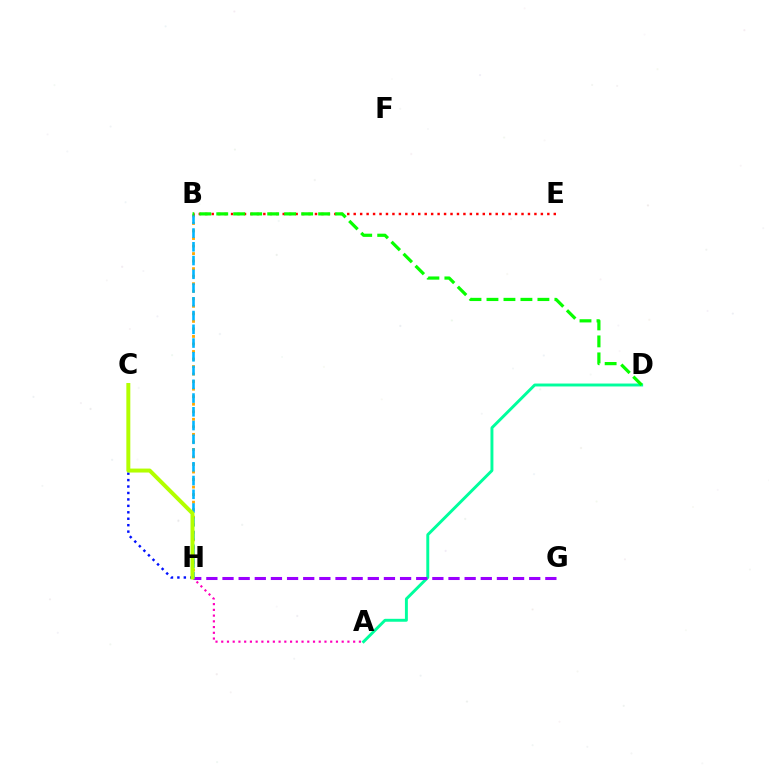{('A', 'D'): [{'color': '#00ff9d', 'line_style': 'solid', 'thickness': 2.11}], ('A', 'H'): [{'color': '#ff00bd', 'line_style': 'dotted', 'thickness': 1.56}], ('B', 'H'): [{'color': '#ffa500', 'line_style': 'dotted', 'thickness': 2.05}, {'color': '#00b5ff', 'line_style': 'dashed', 'thickness': 1.87}], ('G', 'H'): [{'color': '#9b00ff', 'line_style': 'dashed', 'thickness': 2.19}], ('B', 'E'): [{'color': '#ff0000', 'line_style': 'dotted', 'thickness': 1.75}], ('C', 'H'): [{'color': '#0010ff', 'line_style': 'dotted', 'thickness': 1.75}, {'color': '#b3ff00', 'line_style': 'solid', 'thickness': 2.85}], ('B', 'D'): [{'color': '#08ff00', 'line_style': 'dashed', 'thickness': 2.31}]}